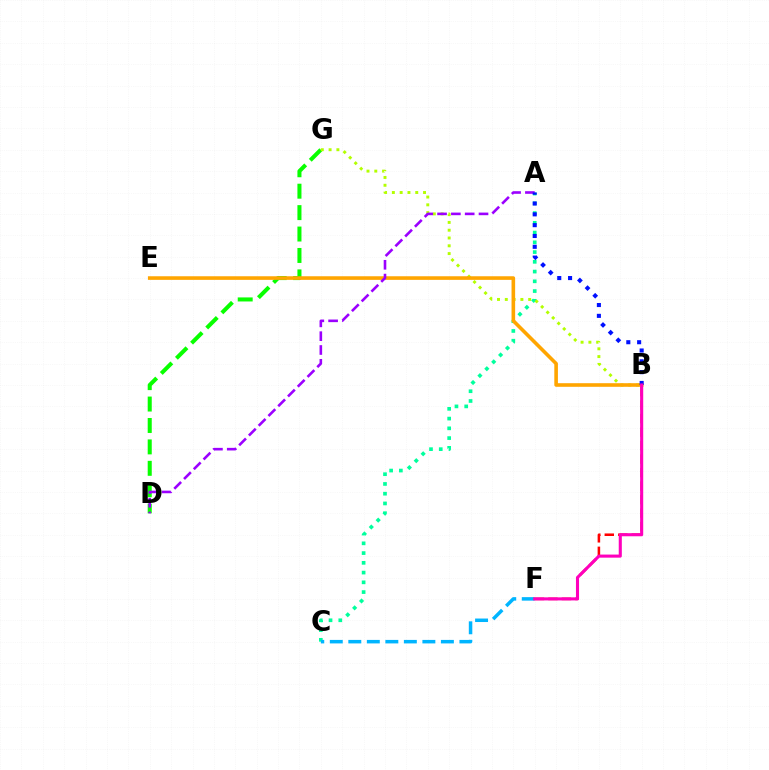{('B', 'F'): [{'color': '#ff0000', 'line_style': 'dashed', 'thickness': 1.83}, {'color': '#ff00bd', 'line_style': 'solid', 'thickness': 2.22}], ('D', 'G'): [{'color': '#08ff00', 'line_style': 'dashed', 'thickness': 2.91}], ('A', 'C'): [{'color': '#00ff9d', 'line_style': 'dotted', 'thickness': 2.65}], ('B', 'G'): [{'color': '#b3ff00', 'line_style': 'dotted', 'thickness': 2.12}], ('B', 'E'): [{'color': '#ffa500', 'line_style': 'solid', 'thickness': 2.6}], ('A', 'D'): [{'color': '#9b00ff', 'line_style': 'dashed', 'thickness': 1.88}], ('A', 'B'): [{'color': '#0010ff', 'line_style': 'dotted', 'thickness': 2.94}], ('C', 'F'): [{'color': '#00b5ff', 'line_style': 'dashed', 'thickness': 2.52}]}